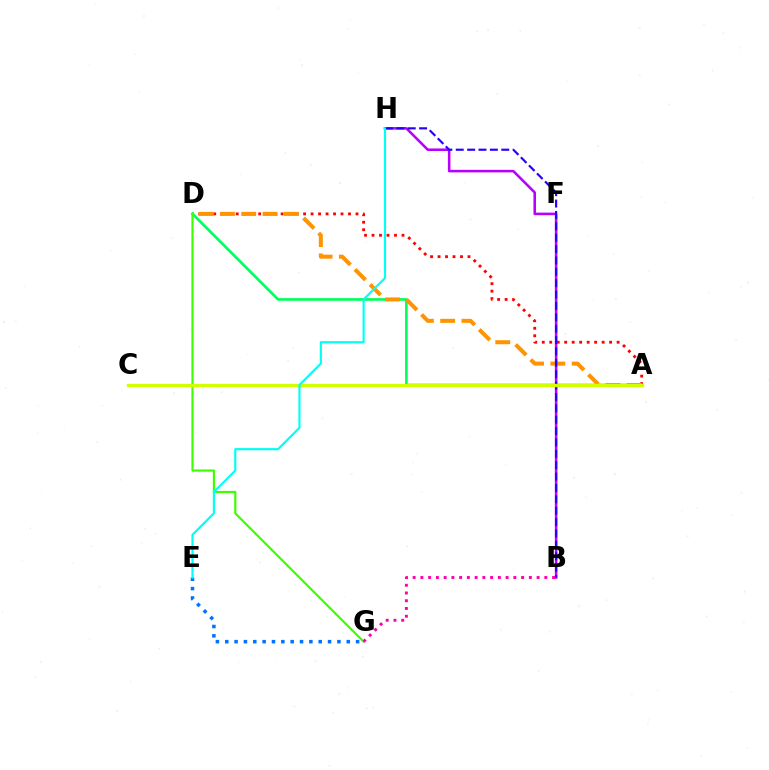{('A', 'D'): [{'color': '#ff0000', 'line_style': 'dotted', 'thickness': 2.03}, {'color': '#00ff5c', 'line_style': 'solid', 'thickness': 1.91}, {'color': '#ff9400', 'line_style': 'dashed', 'thickness': 2.9}], ('D', 'G'): [{'color': '#3dff00', 'line_style': 'solid', 'thickness': 1.56}], ('B', 'H'): [{'color': '#b900ff', 'line_style': 'solid', 'thickness': 1.84}, {'color': '#2500ff', 'line_style': 'dashed', 'thickness': 1.55}], ('E', 'G'): [{'color': '#0074ff', 'line_style': 'dotted', 'thickness': 2.54}], ('A', 'C'): [{'color': '#d1ff00', 'line_style': 'solid', 'thickness': 2.39}], ('E', 'H'): [{'color': '#00fff6', 'line_style': 'solid', 'thickness': 1.56}], ('B', 'G'): [{'color': '#ff00ac', 'line_style': 'dotted', 'thickness': 2.1}]}